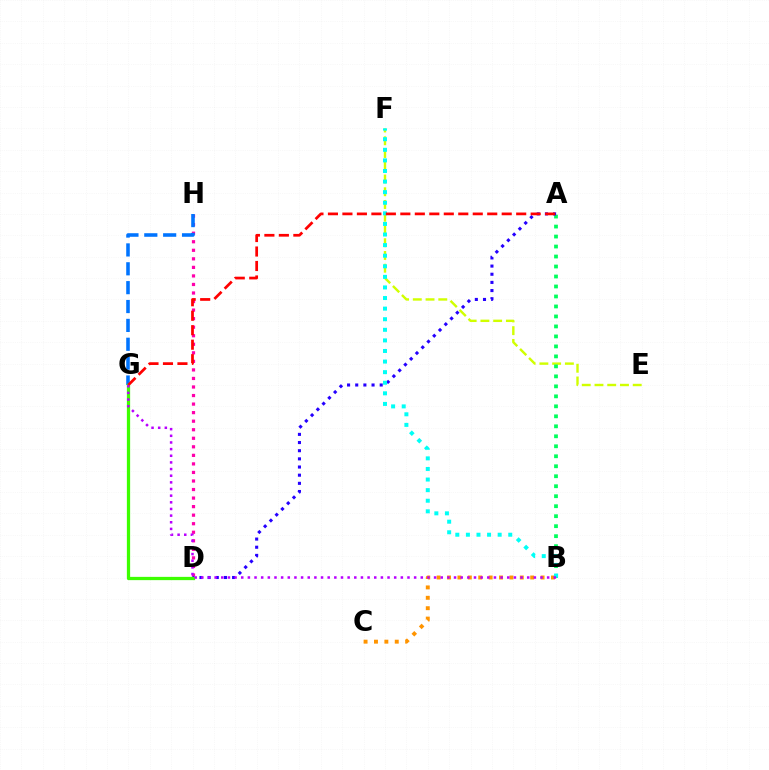{('E', 'F'): [{'color': '#d1ff00', 'line_style': 'dashed', 'thickness': 1.73}], ('B', 'C'): [{'color': '#ff9400', 'line_style': 'dotted', 'thickness': 2.82}], ('D', 'H'): [{'color': '#ff00ac', 'line_style': 'dotted', 'thickness': 2.32}], ('G', 'H'): [{'color': '#0074ff', 'line_style': 'dashed', 'thickness': 2.56}], ('A', 'B'): [{'color': '#00ff5c', 'line_style': 'dotted', 'thickness': 2.71}], ('A', 'D'): [{'color': '#2500ff', 'line_style': 'dotted', 'thickness': 2.22}], ('B', 'F'): [{'color': '#00fff6', 'line_style': 'dotted', 'thickness': 2.88}], ('D', 'G'): [{'color': '#3dff00', 'line_style': 'solid', 'thickness': 2.35}], ('A', 'G'): [{'color': '#ff0000', 'line_style': 'dashed', 'thickness': 1.97}], ('B', 'G'): [{'color': '#b900ff', 'line_style': 'dotted', 'thickness': 1.81}]}